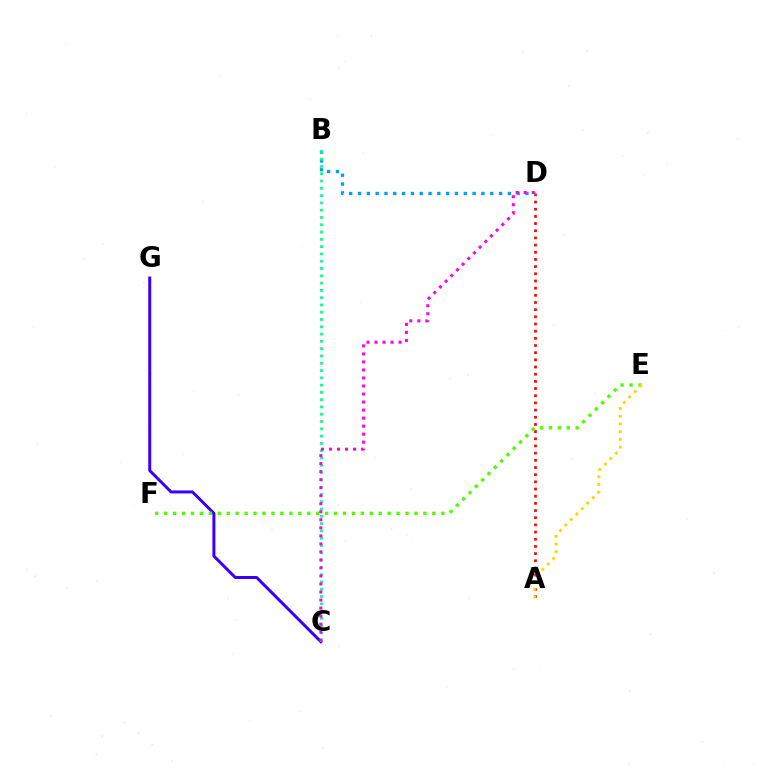{('C', 'G'): [{'color': '#3700ff', 'line_style': 'solid', 'thickness': 2.16}], ('A', 'D'): [{'color': '#ff0000', 'line_style': 'dotted', 'thickness': 1.95}], ('B', 'D'): [{'color': '#009eff', 'line_style': 'dotted', 'thickness': 2.4}], ('B', 'C'): [{'color': '#00ff86', 'line_style': 'dotted', 'thickness': 1.98}], ('E', 'F'): [{'color': '#4fff00', 'line_style': 'dotted', 'thickness': 2.43}], ('C', 'D'): [{'color': '#ff00ed', 'line_style': 'dotted', 'thickness': 2.18}], ('A', 'E'): [{'color': '#ffd500', 'line_style': 'dotted', 'thickness': 2.1}]}